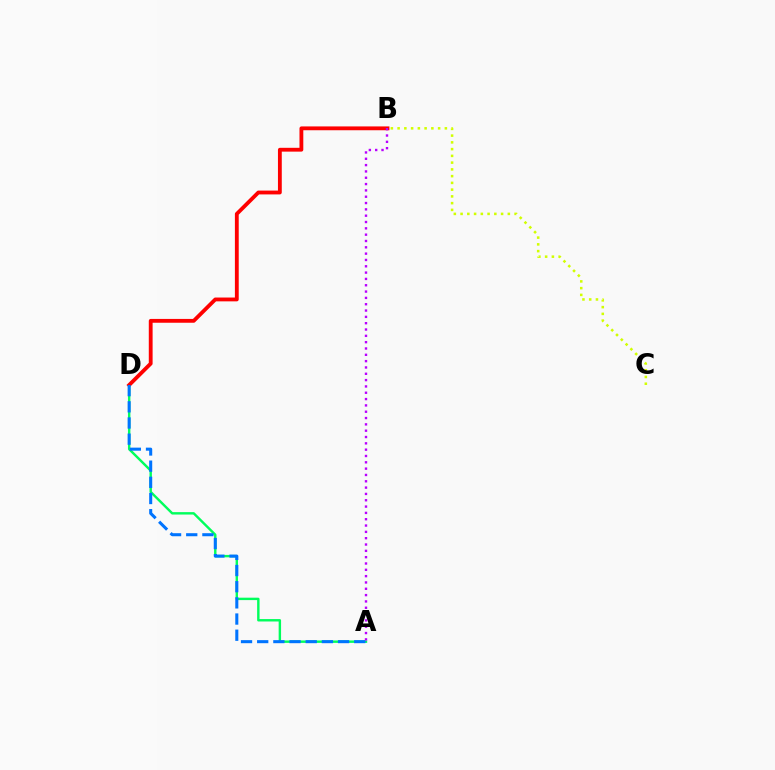{('A', 'D'): [{'color': '#00ff5c', 'line_style': 'solid', 'thickness': 1.74}, {'color': '#0074ff', 'line_style': 'dashed', 'thickness': 2.2}], ('B', 'D'): [{'color': '#ff0000', 'line_style': 'solid', 'thickness': 2.75}], ('B', 'C'): [{'color': '#d1ff00', 'line_style': 'dotted', 'thickness': 1.83}], ('A', 'B'): [{'color': '#b900ff', 'line_style': 'dotted', 'thickness': 1.72}]}